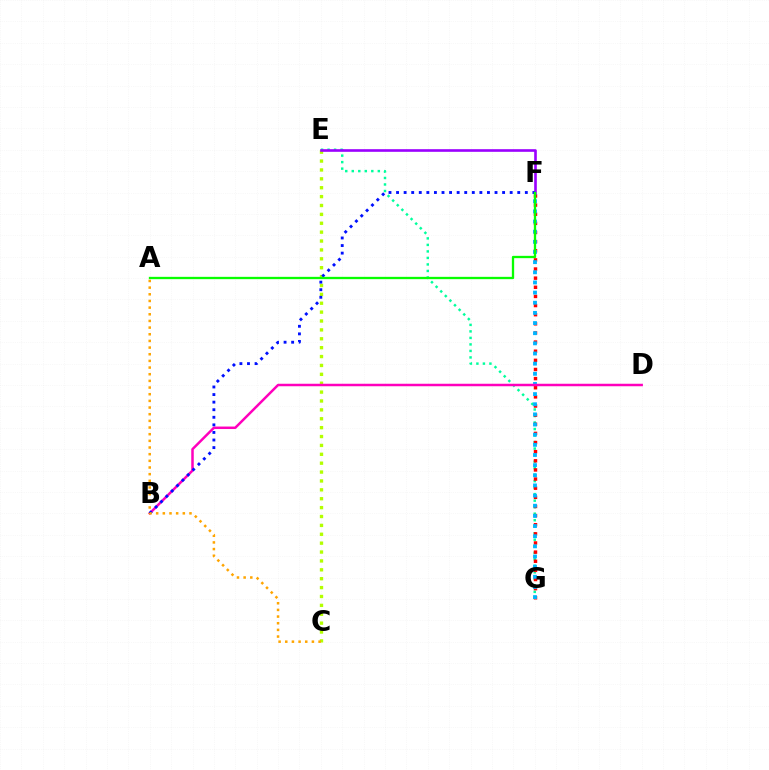{('E', 'G'): [{'color': '#00ff9d', 'line_style': 'dotted', 'thickness': 1.77}], ('F', 'G'): [{'color': '#ff0000', 'line_style': 'dotted', 'thickness': 2.48}, {'color': '#00b5ff', 'line_style': 'dotted', 'thickness': 2.76}], ('C', 'E'): [{'color': '#b3ff00', 'line_style': 'dotted', 'thickness': 2.41}], ('E', 'F'): [{'color': '#9b00ff', 'line_style': 'solid', 'thickness': 1.9}], ('B', 'D'): [{'color': '#ff00bd', 'line_style': 'solid', 'thickness': 1.79}], ('B', 'F'): [{'color': '#0010ff', 'line_style': 'dotted', 'thickness': 2.06}], ('A', 'C'): [{'color': '#ffa500', 'line_style': 'dotted', 'thickness': 1.81}], ('A', 'F'): [{'color': '#08ff00', 'line_style': 'solid', 'thickness': 1.67}]}